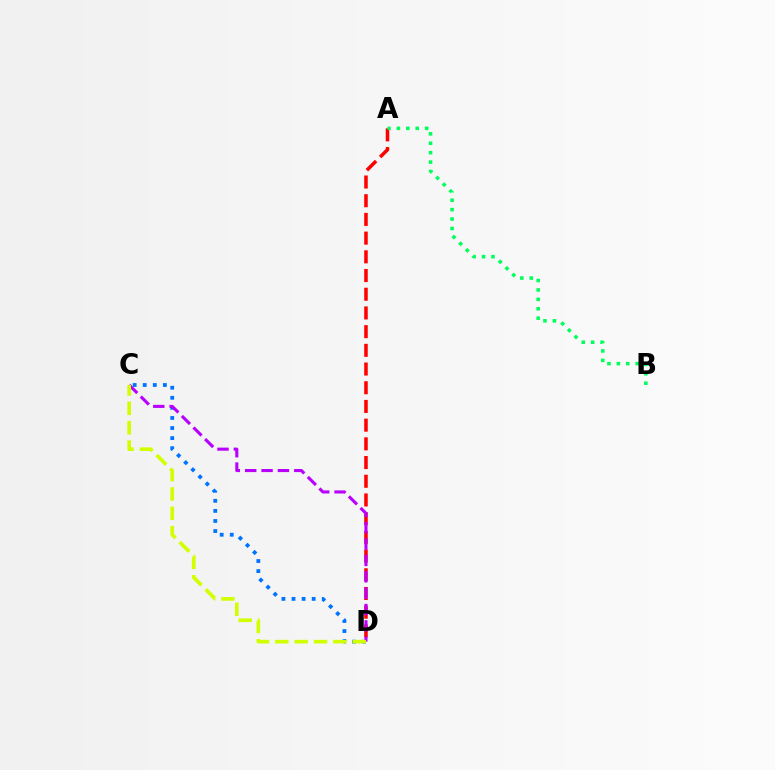{('A', 'D'): [{'color': '#ff0000', 'line_style': 'dashed', 'thickness': 2.54}], ('C', 'D'): [{'color': '#0074ff', 'line_style': 'dotted', 'thickness': 2.74}, {'color': '#b900ff', 'line_style': 'dashed', 'thickness': 2.22}, {'color': '#d1ff00', 'line_style': 'dashed', 'thickness': 2.63}], ('A', 'B'): [{'color': '#00ff5c', 'line_style': 'dotted', 'thickness': 2.56}]}